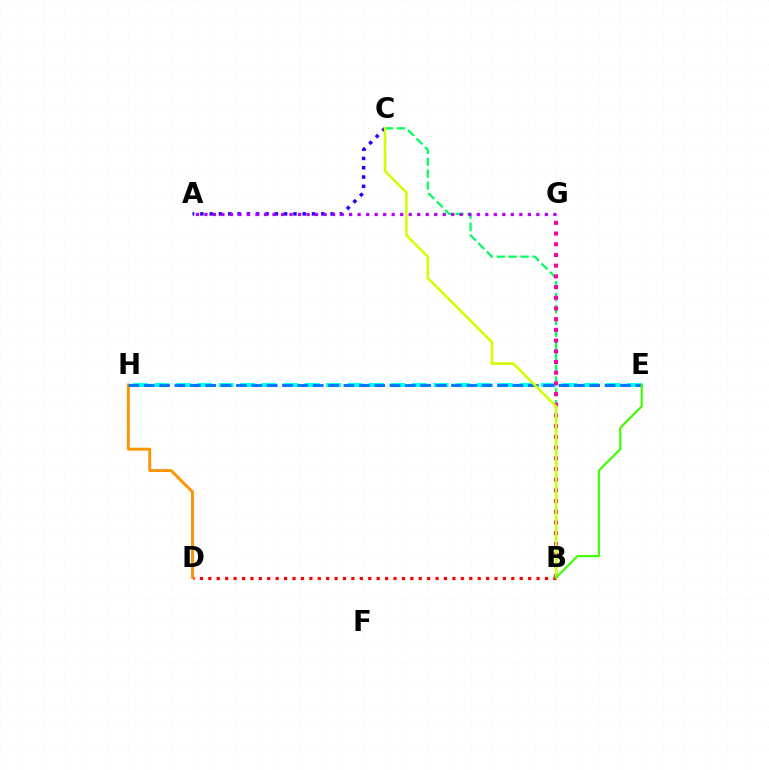{('D', 'H'): [{'color': '#ff9400', 'line_style': 'solid', 'thickness': 2.1}], ('A', 'C'): [{'color': '#2500ff', 'line_style': 'dotted', 'thickness': 2.53}], ('B', 'C'): [{'color': '#00ff5c', 'line_style': 'dashed', 'thickness': 1.62}, {'color': '#d1ff00', 'line_style': 'solid', 'thickness': 1.83}], ('E', 'H'): [{'color': '#00fff6', 'line_style': 'dashed', 'thickness': 2.92}, {'color': '#0074ff', 'line_style': 'dashed', 'thickness': 2.09}], ('B', 'G'): [{'color': '#ff00ac', 'line_style': 'dotted', 'thickness': 2.91}], ('B', 'D'): [{'color': '#ff0000', 'line_style': 'dotted', 'thickness': 2.29}], ('B', 'E'): [{'color': '#3dff00', 'line_style': 'solid', 'thickness': 1.55}], ('A', 'G'): [{'color': '#b900ff', 'line_style': 'dotted', 'thickness': 2.31}]}